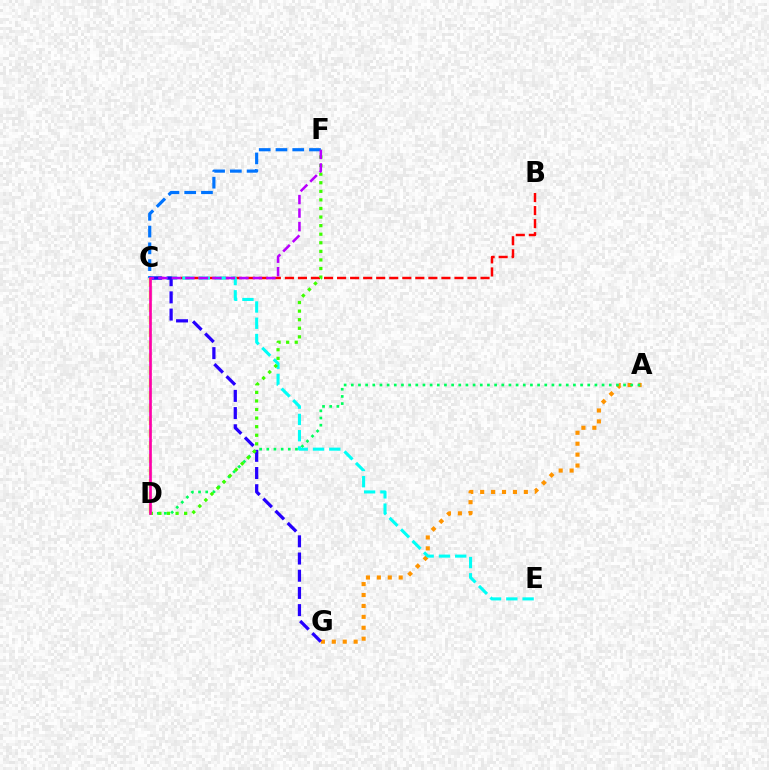{('B', 'C'): [{'color': '#ff0000', 'line_style': 'dashed', 'thickness': 1.77}], ('A', 'G'): [{'color': '#ff9400', 'line_style': 'dotted', 'thickness': 2.97}], ('A', 'D'): [{'color': '#00ff5c', 'line_style': 'dotted', 'thickness': 1.95}], ('C', 'E'): [{'color': '#00fff6', 'line_style': 'dashed', 'thickness': 2.21}], ('C', 'G'): [{'color': '#2500ff', 'line_style': 'dashed', 'thickness': 2.34}], ('D', 'F'): [{'color': '#3dff00', 'line_style': 'dotted', 'thickness': 2.33}], ('C', 'D'): [{'color': '#d1ff00', 'line_style': 'dashed', 'thickness': 1.71}, {'color': '#ff00ac', 'line_style': 'solid', 'thickness': 1.94}], ('C', 'F'): [{'color': '#0074ff', 'line_style': 'dashed', 'thickness': 2.28}, {'color': '#b900ff', 'line_style': 'dashed', 'thickness': 1.83}]}